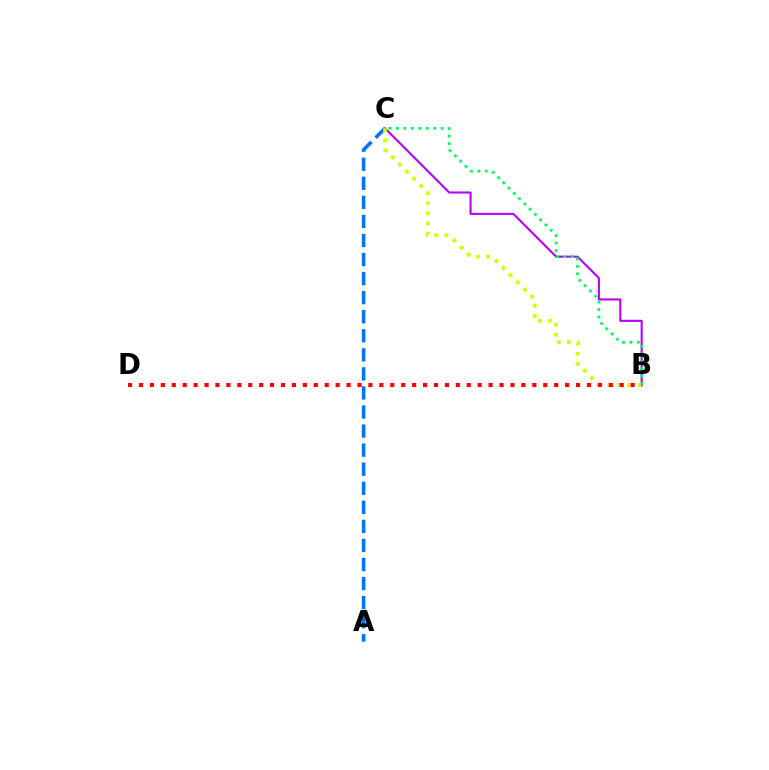{('A', 'C'): [{'color': '#0074ff', 'line_style': 'dashed', 'thickness': 2.59}], ('B', 'C'): [{'color': '#b900ff', 'line_style': 'solid', 'thickness': 1.51}, {'color': '#00ff5c', 'line_style': 'dotted', 'thickness': 2.02}, {'color': '#d1ff00', 'line_style': 'dotted', 'thickness': 2.74}], ('B', 'D'): [{'color': '#ff0000', 'line_style': 'dotted', 'thickness': 2.97}]}